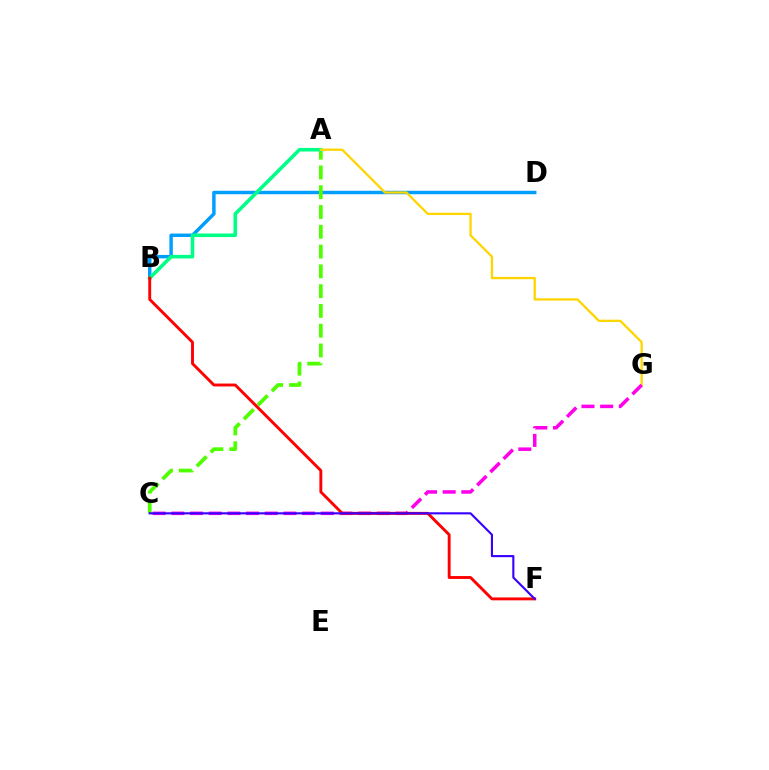{('B', 'D'): [{'color': '#009eff', 'line_style': 'solid', 'thickness': 2.48}], ('A', 'C'): [{'color': '#4fff00', 'line_style': 'dashed', 'thickness': 2.69}], ('A', 'B'): [{'color': '#00ff86', 'line_style': 'solid', 'thickness': 2.58}], ('A', 'G'): [{'color': '#ffd500', 'line_style': 'solid', 'thickness': 1.65}], ('C', 'G'): [{'color': '#ff00ed', 'line_style': 'dashed', 'thickness': 2.54}], ('B', 'F'): [{'color': '#ff0000', 'line_style': 'solid', 'thickness': 2.08}], ('C', 'F'): [{'color': '#3700ff', 'line_style': 'solid', 'thickness': 1.53}]}